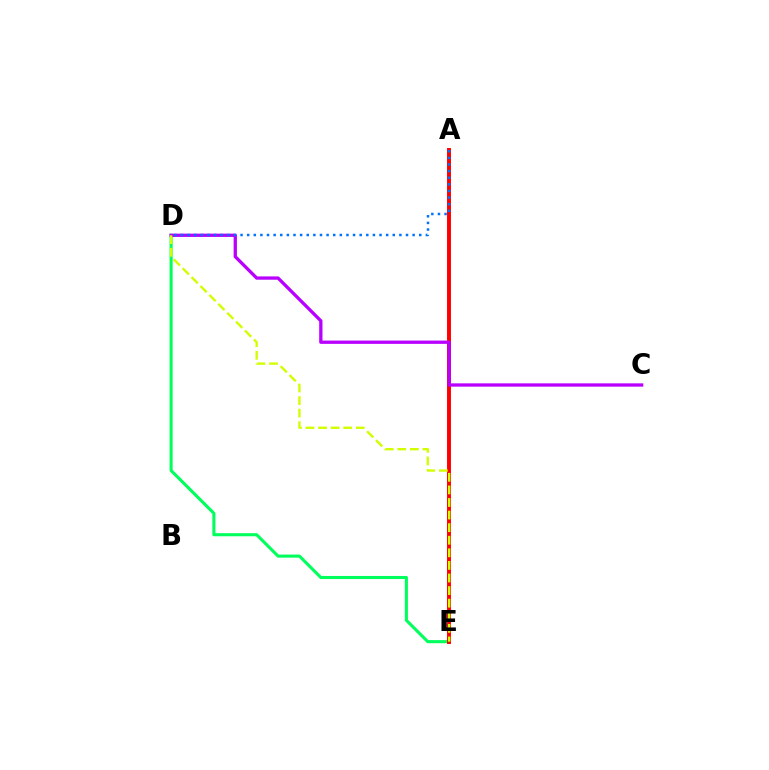{('D', 'E'): [{'color': '#00ff5c', 'line_style': 'solid', 'thickness': 2.22}, {'color': '#d1ff00', 'line_style': 'dashed', 'thickness': 1.71}], ('A', 'E'): [{'color': '#ff0000', 'line_style': 'solid', 'thickness': 2.83}], ('C', 'D'): [{'color': '#b900ff', 'line_style': 'solid', 'thickness': 2.37}], ('A', 'D'): [{'color': '#0074ff', 'line_style': 'dotted', 'thickness': 1.8}]}